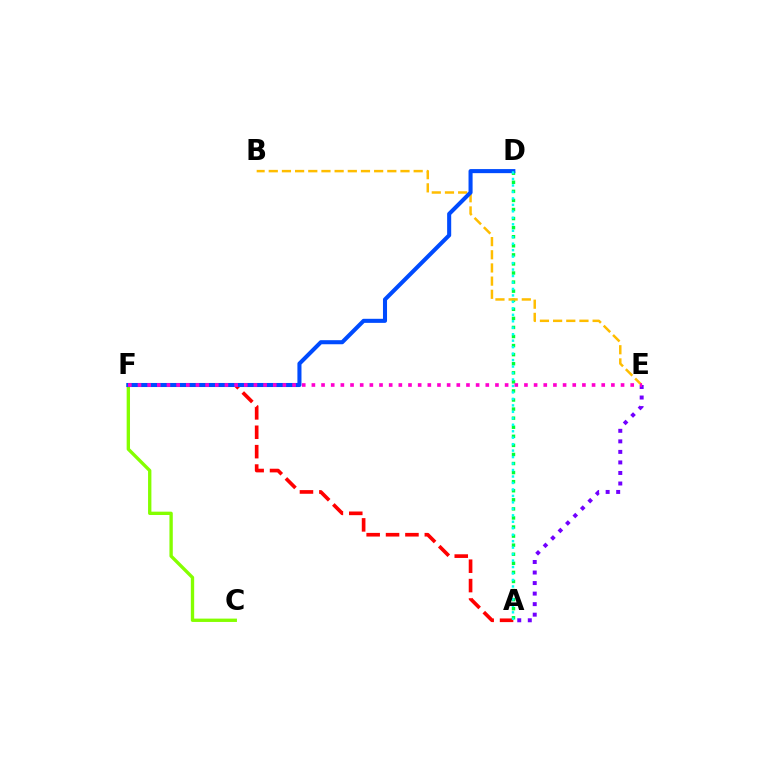{('A', 'D'): [{'color': '#00ff39', 'line_style': 'dotted', 'thickness': 2.46}, {'color': '#00fff6', 'line_style': 'dotted', 'thickness': 1.76}], ('A', 'F'): [{'color': '#ff0000', 'line_style': 'dashed', 'thickness': 2.63}], ('C', 'F'): [{'color': '#84ff00', 'line_style': 'solid', 'thickness': 2.41}], ('B', 'E'): [{'color': '#ffbd00', 'line_style': 'dashed', 'thickness': 1.79}], ('D', 'F'): [{'color': '#004bff', 'line_style': 'solid', 'thickness': 2.93}], ('A', 'E'): [{'color': '#7200ff', 'line_style': 'dotted', 'thickness': 2.86}], ('E', 'F'): [{'color': '#ff00cf', 'line_style': 'dotted', 'thickness': 2.62}]}